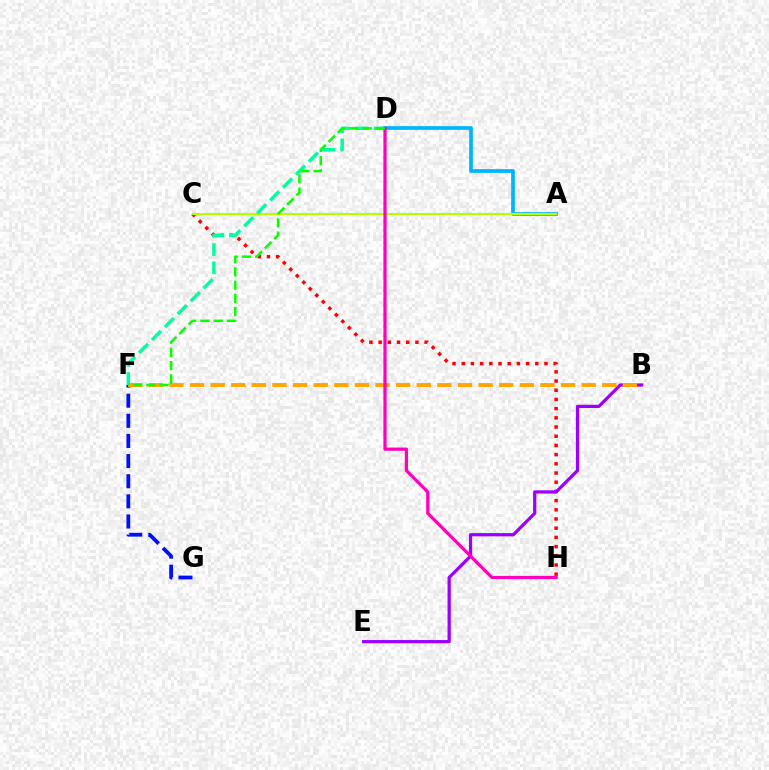{('A', 'D'): [{'color': '#00b5ff', 'line_style': 'solid', 'thickness': 2.66}], ('F', 'G'): [{'color': '#0010ff', 'line_style': 'dashed', 'thickness': 2.73}], ('C', 'H'): [{'color': '#ff0000', 'line_style': 'dotted', 'thickness': 2.5}], ('B', 'E'): [{'color': '#9b00ff', 'line_style': 'solid', 'thickness': 2.33}], ('B', 'F'): [{'color': '#ffa500', 'line_style': 'dashed', 'thickness': 2.8}], ('A', 'C'): [{'color': '#b3ff00', 'line_style': 'solid', 'thickness': 1.52}], ('D', 'F'): [{'color': '#00ff9d', 'line_style': 'dashed', 'thickness': 2.48}, {'color': '#08ff00', 'line_style': 'dashed', 'thickness': 1.8}], ('D', 'H'): [{'color': '#ff00bd', 'line_style': 'solid', 'thickness': 2.32}]}